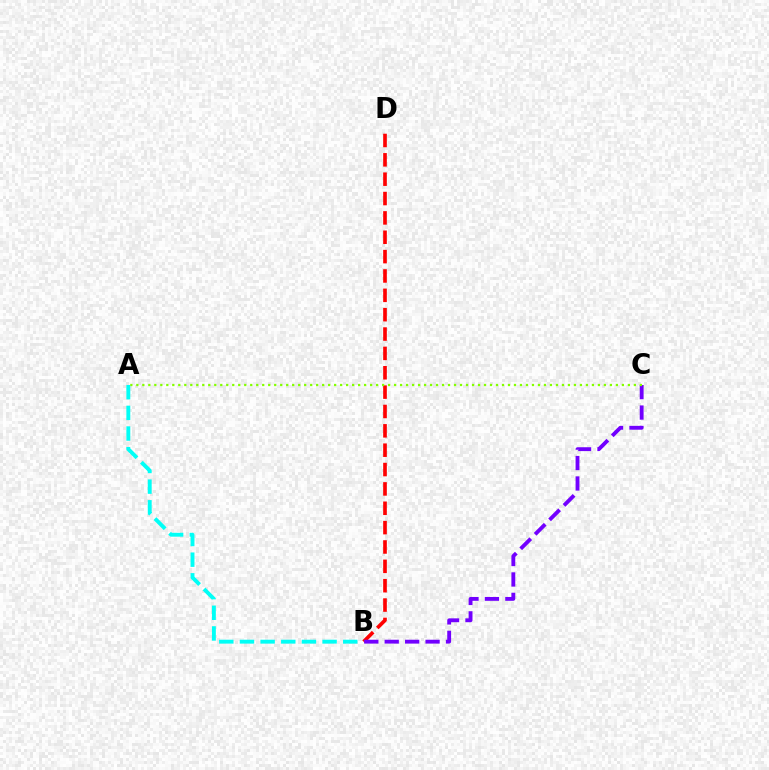{('A', 'B'): [{'color': '#00fff6', 'line_style': 'dashed', 'thickness': 2.81}], ('B', 'D'): [{'color': '#ff0000', 'line_style': 'dashed', 'thickness': 2.63}], ('B', 'C'): [{'color': '#7200ff', 'line_style': 'dashed', 'thickness': 2.77}], ('A', 'C'): [{'color': '#84ff00', 'line_style': 'dotted', 'thickness': 1.63}]}